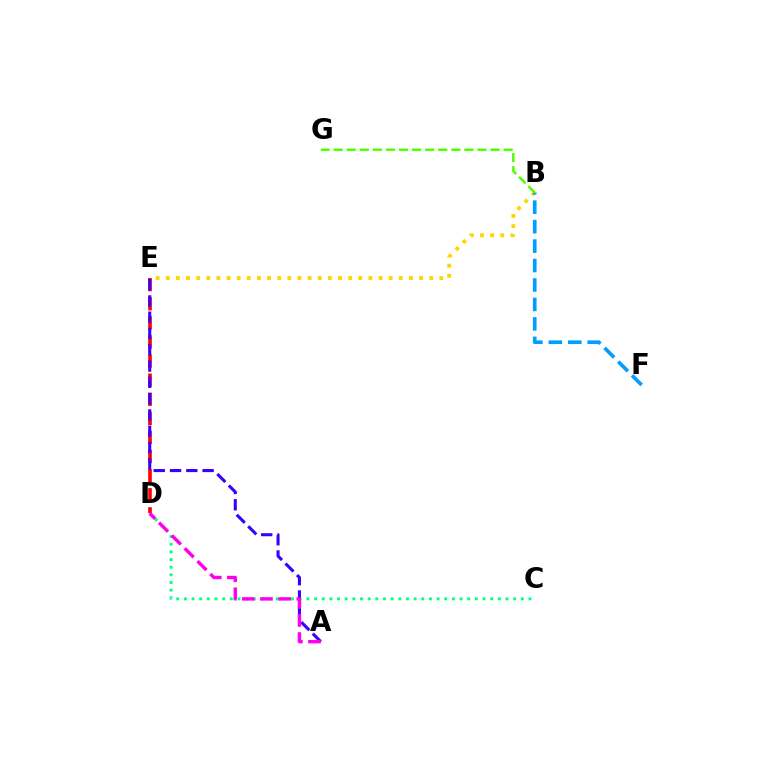{('C', 'D'): [{'color': '#00ff86', 'line_style': 'dotted', 'thickness': 2.08}], ('D', 'E'): [{'color': '#ff0000', 'line_style': 'dashed', 'thickness': 2.59}], ('A', 'E'): [{'color': '#3700ff', 'line_style': 'dashed', 'thickness': 2.21}], ('B', 'E'): [{'color': '#ffd500', 'line_style': 'dotted', 'thickness': 2.75}], ('B', 'F'): [{'color': '#009eff', 'line_style': 'dashed', 'thickness': 2.64}], ('B', 'G'): [{'color': '#4fff00', 'line_style': 'dashed', 'thickness': 1.78}], ('A', 'D'): [{'color': '#ff00ed', 'line_style': 'dashed', 'thickness': 2.47}]}